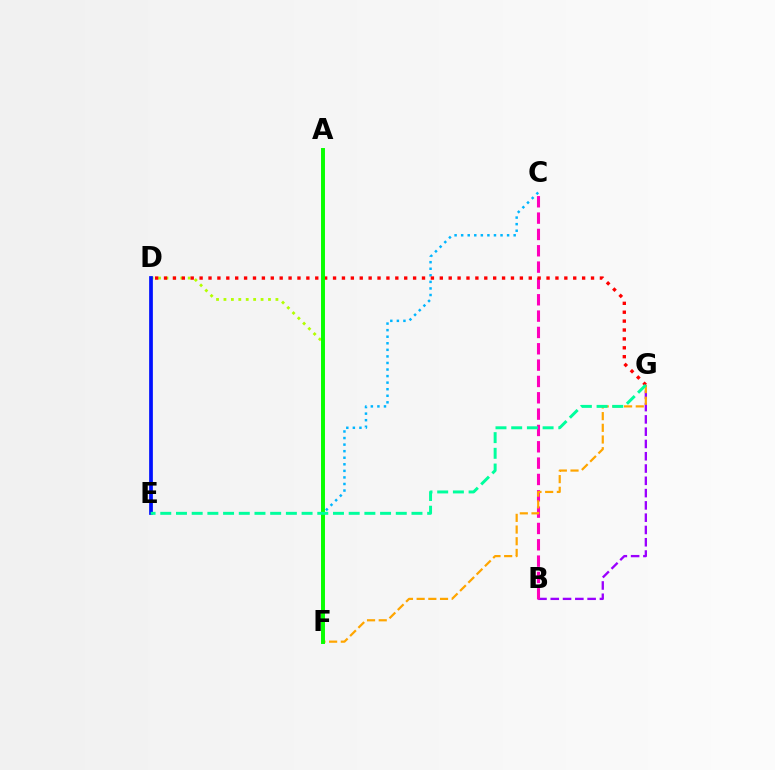{('B', 'G'): [{'color': '#9b00ff', 'line_style': 'dashed', 'thickness': 1.67}], ('D', 'F'): [{'color': '#b3ff00', 'line_style': 'dotted', 'thickness': 2.02}], ('C', 'F'): [{'color': '#00b5ff', 'line_style': 'dotted', 'thickness': 1.78}], ('B', 'C'): [{'color': '#ff00bd', 'line_style': 'dashed', 'thickness': 2.22}], ('D', 'E'): [{'color': '#0010ff', 'line_style': 'solid', 'thickness': 2.69}], ('F', 'G'): [{'color': '#ffa500', 'line_style': 'dashed', 'thickness': 1.59}], ('D', 'G'): [{'color': '#ff0000', 'line_style': 'dotted', 'thickness': 2.42}], ('A', 'F'): [{'color': '#08ff00', 'line_style': 'solid', 'thickness': 2.84}], ('E', 'G'): [{'color': '#00ff9d', 'line_style': 'dashed', 'thickness': 2.13}]}